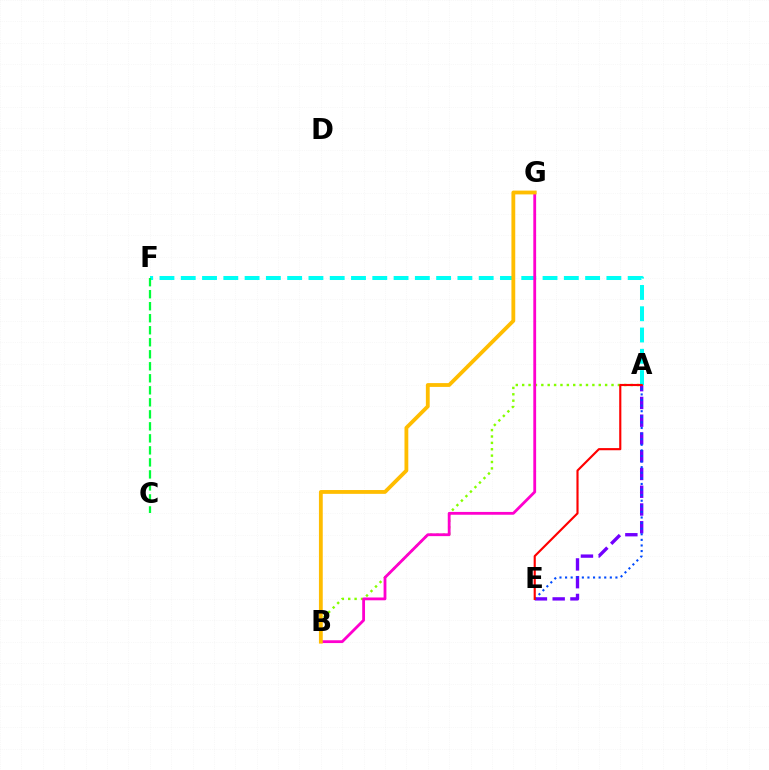{('A', 'F'): [{'color': '#00fff6', 'line_style': 'dashed', 'thickness': 2.89}], ('A', 'E'): [{'color': '#7200ff', 'line_style': 'dashed', 'thickness': 2.41}, {'color': '#004bff', 'line_style': 'dotted', 'thickness': 1.52}, {'color': '#ff0000', 'line_style': 'solid', 'thickness': 1.54}], ('A', 'B'): [{'color': '#84ff00', 'line_style': 'dotted', 'thickness': 1.73}], ('B', 'G'): [{'color': '#ff00cf', 'line_style': 'solid', 'thickness': 2.02}, {'color': '#ffbd00', 'line_style': 'solid', 'thickness': 2.75}], ('C', 'F'): [{'color': '#00ff39', 'line_style': 'dashed', 'thickness': 1.63}]}